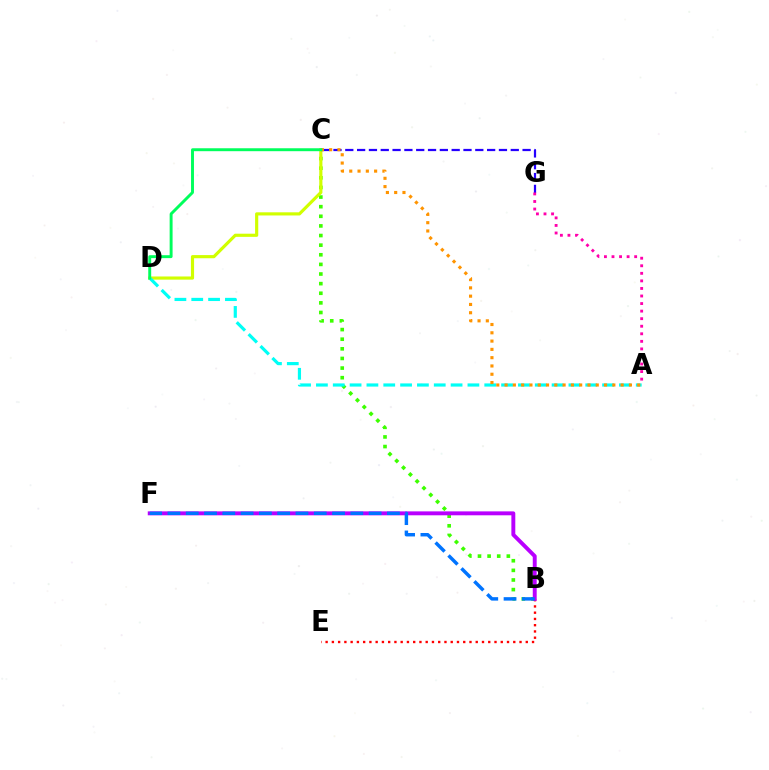{('B', 'C'): [{'color': '#3dff00', 'line_style': 'dotted', 'thickness': 2.61}], ('B', 'E'): [{'color': '#ff0000', 'line_style': 'dotted', 'thickness': 1.7}], ('C', 'D'): [{'color': '#d1ff00', 'line_style': 'solid', 'thickness': 2.28}, {'color': '#00ff5c', 'line_style': 'solid', 'thickness': 2.11}], ('B', 'F'): [{'color': '#b900ff', 'line_style': 'solid', 'thickness': 2.82}, {'color': '#0074ff', 'line_style': 'dashed', 'thickness': 2.48}], ('C', 'G'): [{'color': '#2500ff', 'line_style': 'dashed', 'thickness': 1.61}], ('A', 'D'): [{'color': '#00fff6', 'line_style': 'dashed', 'thickness': 2.29}], ('A', 'G'): [{'color': '#ff00ac', 'line_style': 'dotted', 'thickness': 2.05}], ('A', 'C'): [{'color': '#ff9400', 'line_style': 'dotted', 'thickness': 2.25}]}